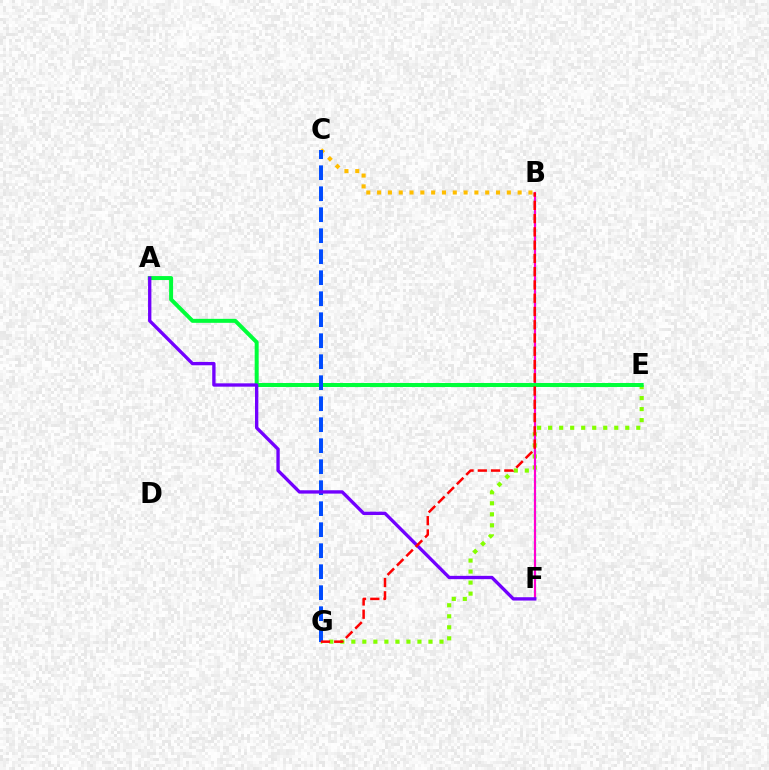{('B', 'F'): [{'color': '#00fff6', 'line_style': 'dotted', 'thickness': 1.66}, {'color': '#ff00cf', 'line_style': 'solid', 'thickness': 1.57}], ('E', 'G'): [{'color': '#84ff00', 'line_style': 'dotted', 'thickness': 2.99}], ('A', 'E'): [{'color': '#00ff39', 'line_style': 'solid', 'thickness': 2.87}], ('B', 'C'): [{'color': '#ffbd00', 'line_style': 'dotted', 'thickness': 2.94}], ('C', 'G'): [{'color': '#004bff', 'line_style': 'dashed', 'thickness': 2.85}], ('A', 'F'): [{'color': '#7200ff', 'line_style': 'solid', 'thickness': 2.4}], ('B', 'G'): [{'color': '#ff0000', 'line_style': 'dashed', 'thickness': 1.8}]}